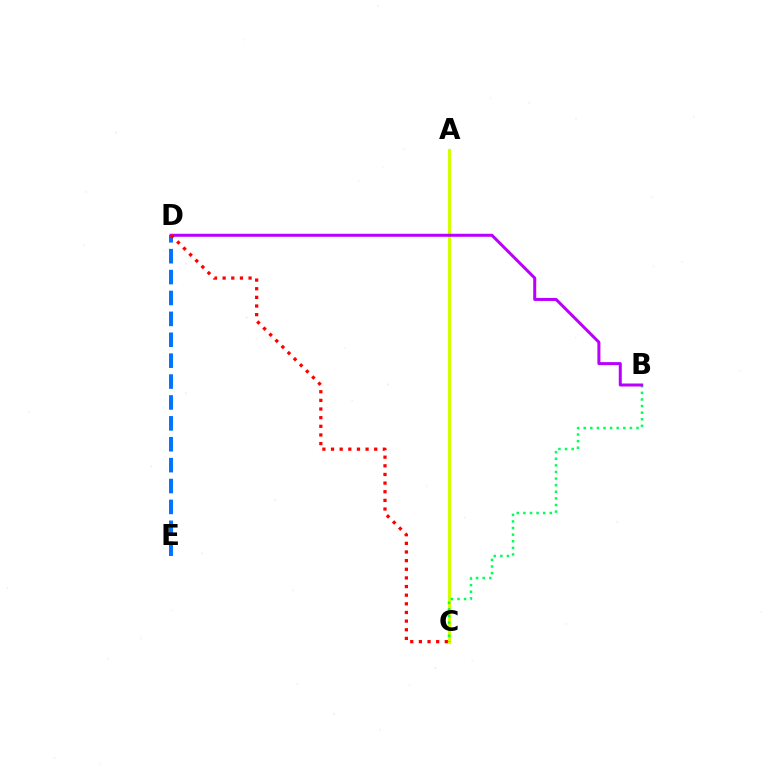{('D', 'E'): [{'color': '#0074ff', 'line_style': 'dashed', 'thickness': 2.84}], ('A', 'C'): [{'color': '#d1ff00', 'line_style': 'solid', 'thickness': 2.26}], ('B', 'C'): [{'color': '#00ff5c', 'line_style': 'dotted', 'thickness': 1.79}], ('B', 'D'): [{'color': '#b900ff', 'line_style': 'solid', 'thickness': 2.17}], ('C', 'D'): [{'color': '#ff0000', 'line_style': 'dotted', 'thickness': 2.35}]}